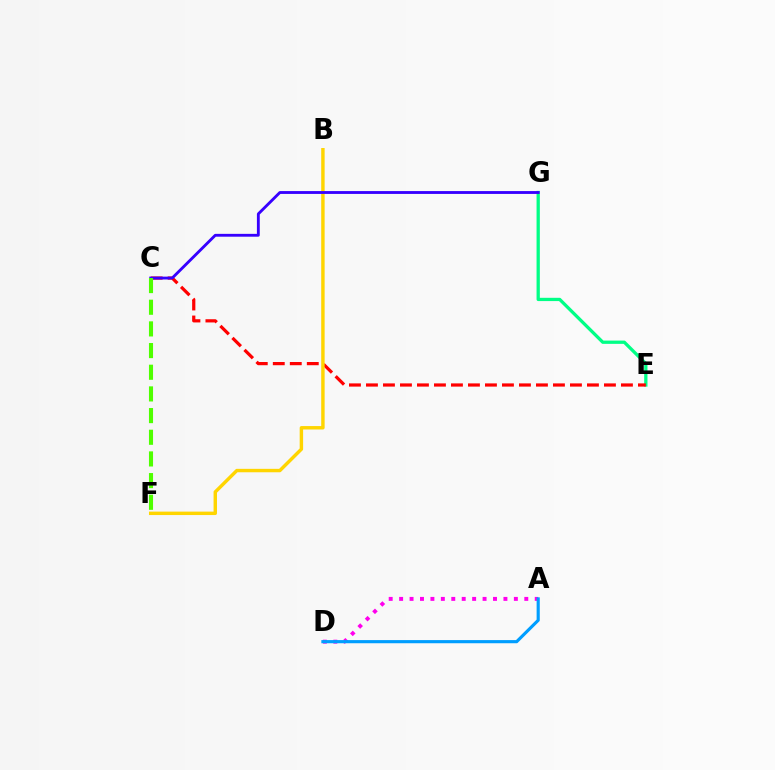{('E', 'G'): [{'color': '#00ff86', 'line_style': 'solid', 'thickness': 2.36}], ('C', 'E'): [{'color': '#ff0000', 'line_style': 'dashed', 'thickness': 2.31}], ('B', 'F'): [{'color': '#ffd500', 'line_style': 'solid', 'thickness': 2.47}], ('A', 'D'): [{'color': '#ff00ed', 'line_style': 'dotted', 'thickness': 2.83}, {'color': '#009eff', 'line_style': 'solid', 'thickness': 2.26}], ('C', 'G'): [{'color': '#3700ff', 'line_style': 'solid', 'thickness': 2.05}], ('C', 'F'): [{'color': '#4fff00', 'line_style': 'dashed', 'thickness': 2.94}]}